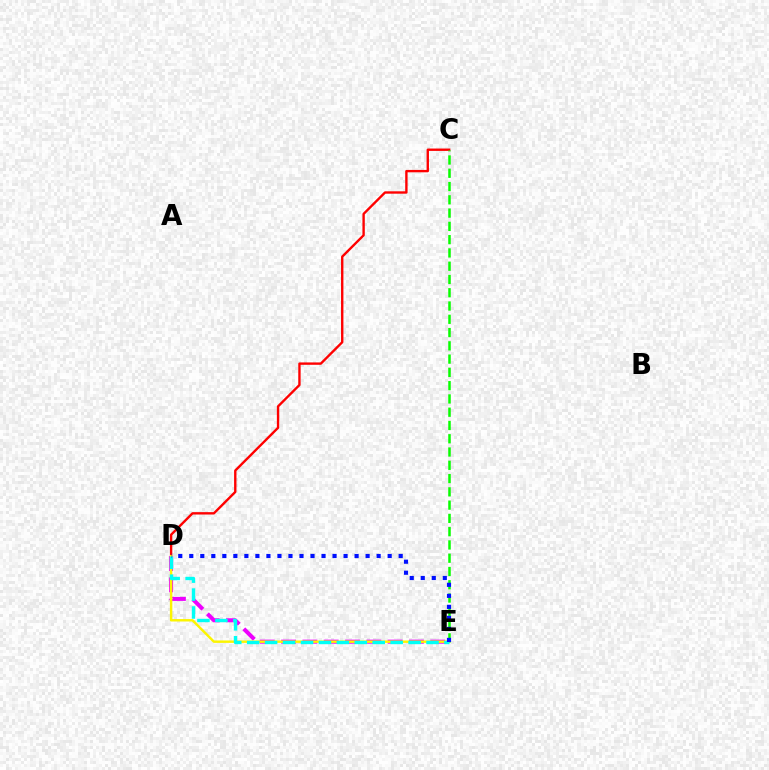{('C', 'D'): [{'color': '#ff0000', 'line_style': 'solid', 'thickness': 1.71}], ('D', 'E'): [{'color': '#ee00ff', 'line_style': 'dashed', 'thickness': 2.9}, {'color': '#fcf500', 'line_style': 'solid', 'thickness': 1.76}, {'color': '#00fff6', 'line_style': 'dashed', 'thickness': 2.44}, {'color': '#0010ff', 'line_style': 'dotted', 'thickness': 2.99}], ('C', 'E'): [{'color': '#08ff00', 'line_style': 'dashed', 'thickness': 1.8}]}